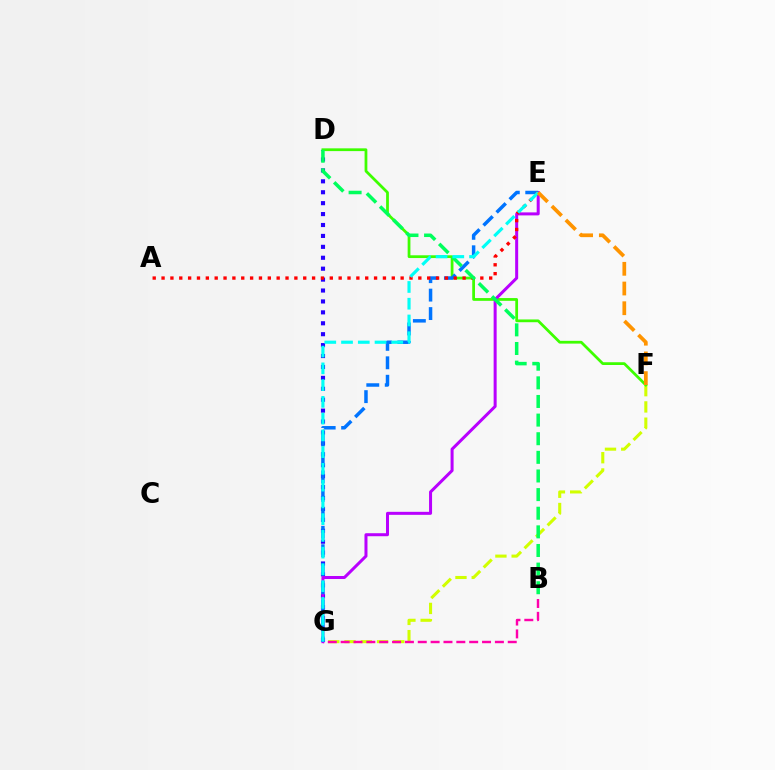{('D', 'G'): [{'color': '#2500ff', 'line_style': 'dotted', 'thickness': 2.97}], ('F', 'G'): [{'color': '#d1ff00', 'line_style': 'dashed', 'thickness': 2.21}], ('B', 'G'): [{'color': '#ff00ac', 'line_style': 'dashed', 'thickness': 1.75}], ('D', 'F'): [{'color': '#3dff00', 'line_style': 'solid', 'thickness': 1.99}], ('E', 'G'): [{'color': '#b900ff', 'line_style': 'solid', 'thickness': 2.17}, {'color': '#0074ff', 'line_style': 'dashed', 'thickness': 2.51}, {'color': '#00fff6', 'line_style': 'dashed', 'thickness': 2.28}], ('A', 'E'): [{'color': '#ff0000', 'line_style': 'dotted', 'thickness': 2.41}], ('B', 'D'): [{'color': '#00ff5c', 'line_style': 'dashed', 'thickness': 2.53}], ('E', 'F'): [{'color': '#ff9400', 'line_style': 'dashed', 'thickness': 2.68}]}